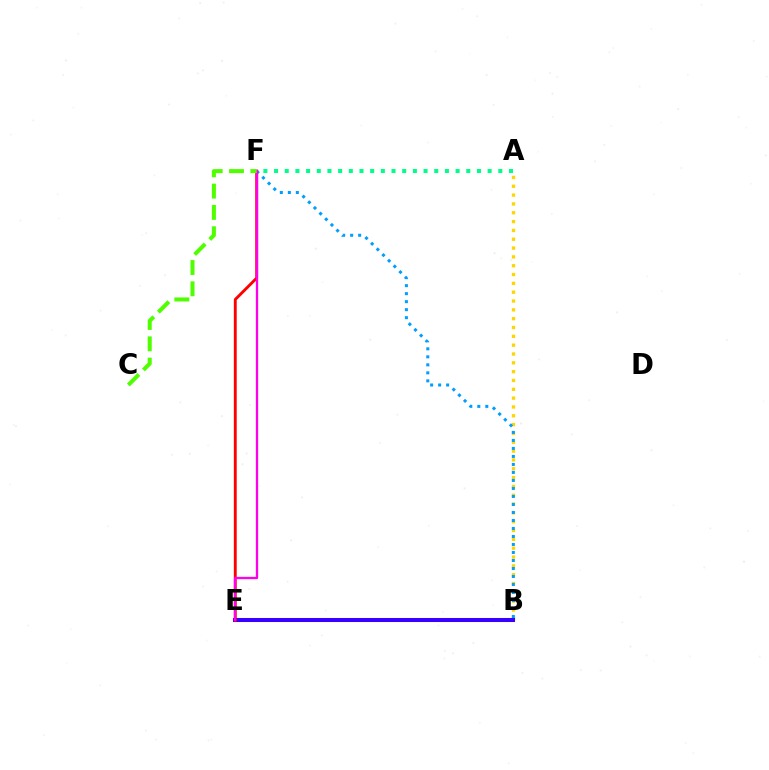{('A', 'F'): [{'color': '#00ff86', 'line_style': 'dotted', 'thickness': 2.9}], ('A', 'B'): [{'color': '#ffd500', 'line_style': 'dotted', 'thickness': 2.4}], ('B', 'E'): [{'color': '#3700ff', 'line_style': 'solid', 'thickness': 2.91}], ('B', 'F'): [{'color': '#009eff', 'line_style': 'dotted', 'thickness': 2.17}], ('E', 'F'): [{'color': '#ff0000', 'line_style': 'solid', 'thickness': 2.07}, {'color': '#ff00ed', 'line_style': 'solid', 'thickness': 1.65}], ('C', 'F'): [{'color': '#4fff00', 'line_style': 'dashed', 'thickness': 2.89}]}